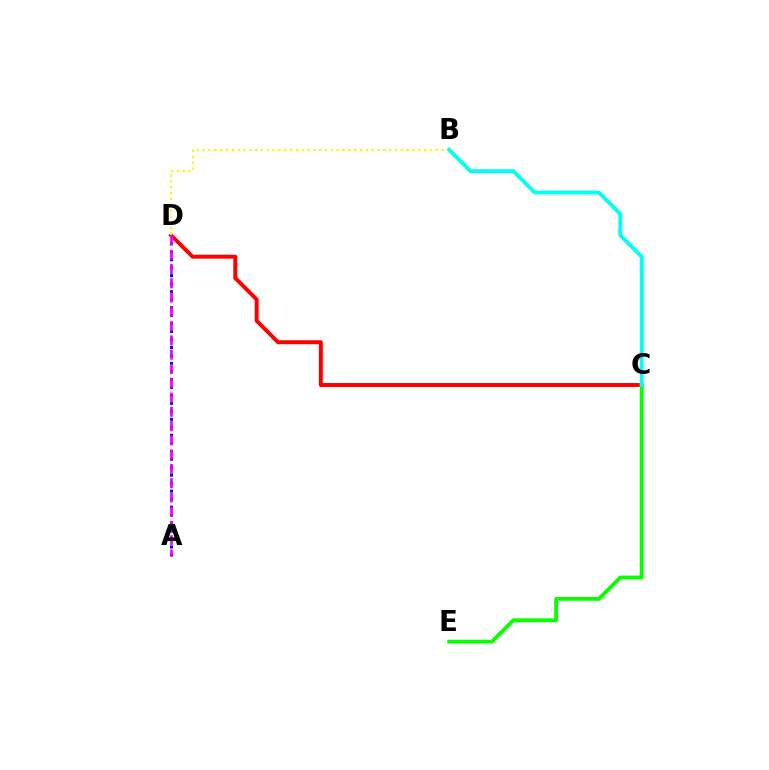{('A', 'D'): [{'color': '#0010ff', 'line_style': 'dotted', 'thickness': 2.17}, {'color': '#ee00ff', 'line_style': 'dashed', 'thickness': 1.94}], ('C', 'D'): [{'color': '#ff0000', 'line_style': 'solid', 'thickness': 2.85}], ('B', 'D'): [{'color': '#fcf500', 'line_style': 'dotted', 'thickness': 1.58}], ('C', 'E'): [{'color': '#08ff00', 'line_style': 'solid', 'thickness': 2.75}], ('B', 'C'): [{'color': '#00fff6', 'line_style': 'solid', 'thickness': 2.78}]}